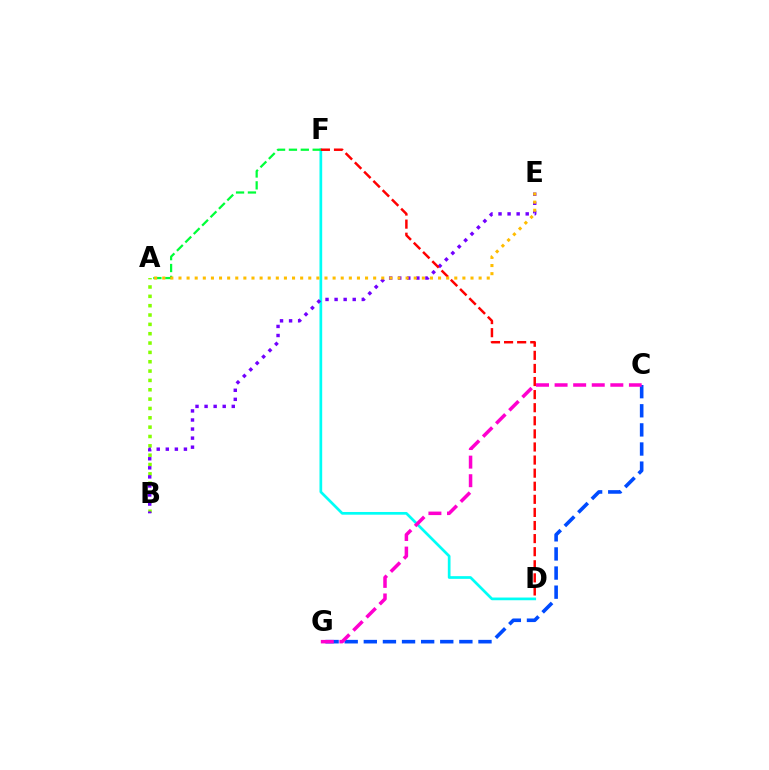{('D', 'F'): [{'color': '#00fff6', 'line_style': 'solid', 'thickness': 1.95}, {'color': '#ff0000', 'line_style': 'dashed', 'thickness': 1.78}], ('C', 'G'): [{'color': '#004bff', 'line_style': 'dashed', 'thickness': 2.6}, {'color': '#ff00cf', 'line_style': 'dashed', 'thickness': 2.52}], ('A', 'B'): [{'color': '#84ff00', 'line_style': 'dotted', 'thickness': 2.54}], ('B', 'E'): [{'color': '#7200ff', 'line_style': 'dotted', 'thickness': 2.46}], ('A', 'F'): [{'color': '#00ff39', 'line_style': 'dashed', 'thickness': 1.61}], ('A', 'E'): [{'color': '#ffbd00', 'line_style': 'dotted', 'thickness': 2.2}]}